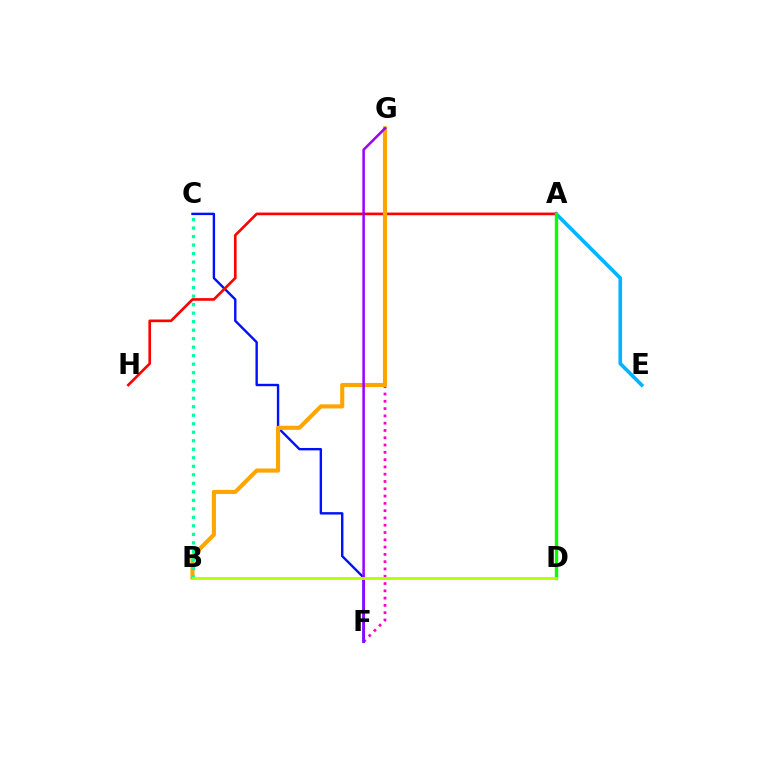{('A', 'E'): [{'color': '#00b5ff', 'line_style': 'solid', 'thickness': 2.63}], ('F', 'G'): [{'color': '#ff00bd', 'line_style': 'dotted', 'thickness': 1.98}, {'color': '#9b00ff', 'line_style': 'solid', 'thickness': 1.82}], ('C', 'F'): [{'color': '#0010ff', 'line_style': 'solid', 'thickness': 1.73}], ('A', 'H'): [{'color': '#ff0000', 'line_style': 'solid', 'thickness': 1.91}], ('B', 'G'): [{'color': '#ffa500', 'line_style': 'solid', 'thickness': 2.96}], ('B', 'C'): [{'color': '#00ff9d', 'line_style': 'dotted', 'thickness': 2.31}], ('A', 'D'): [{'color': '#08ff00', 'line_style': 'solid', 'thickness': 2.43}], ('B', 'D'): [{'color': '#b3ff00', 'line_style': 'solid', 'thickness': 1.99}]}